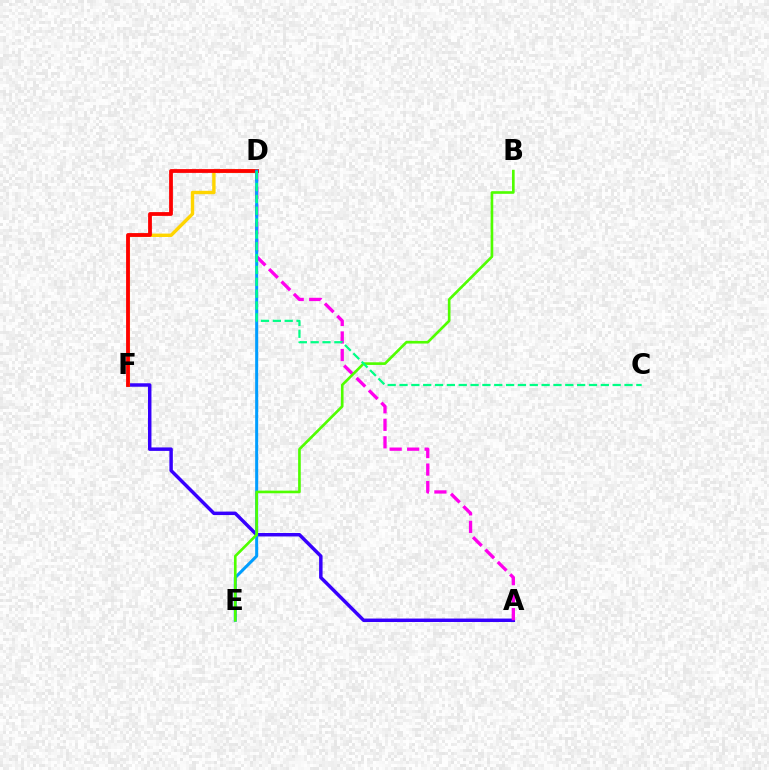{('A', 'F'): [{'color': '#3700ff', 'line_style': 'solid', 'thickness': 2.49}], ('D', 'F'): [{'color': '#ffd500', 'line_style': 'solid', 'thickness': 2.45}, {'color': '#ff0000', 'line_style': 'solid', 'thickness': 2.73}], ('A', 'D'): [{'color': '#ff00ed', 'line_style': 'dashed', 'thickness': 2.38}], ('D', 'E'): [{'color': '#009eff', 'line_style': 'solid', 'thickness': 2.17}], ('B', 'E'): [{'color': '#4fff00', 'line_style': 'solid', 'thickness': 1.9}], ('C', 'D'): [{'color': '#00ff86', 'line_style': 'dashed', 'thickness': 1.61}]}